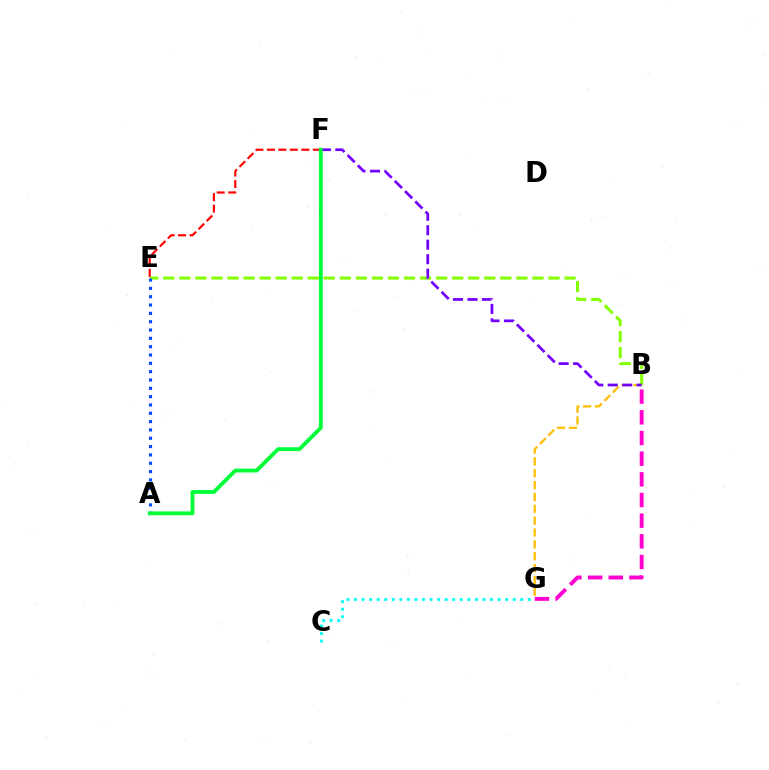{('B', 'G'): [{'color': '#ff00cf', 'line_style': 'dashed', 'thickness': 2.81}, {'color': '#ffbd00', 'line_style': 'dashed', 'thickness': 1.61}], ('B', 'E'): [{'color': '#84ff00', 'line_style': 'dashed', 'thickness': 2.18}], ('A', 'E'): [{'color': '#004bff', 'line_style': 'dotted', 'thickness': 2.26}], ('B', 'F'): [{'color': '#7200ff', 'line_style': 'dashed', 'thickness': 1.97}], ('C', 'G'): [{'color': '#00fff6', 'line_style': 'dotted', 'thickness': 2.05}], ('E', 'F'): [{'color': '#ff0000', 'line_style': 'dashed', 'thickness': 1.56}], ('A', 'F'): [{'color': '#00ff39', 'line_style': 'solid', 'thickness': 2.77}]}